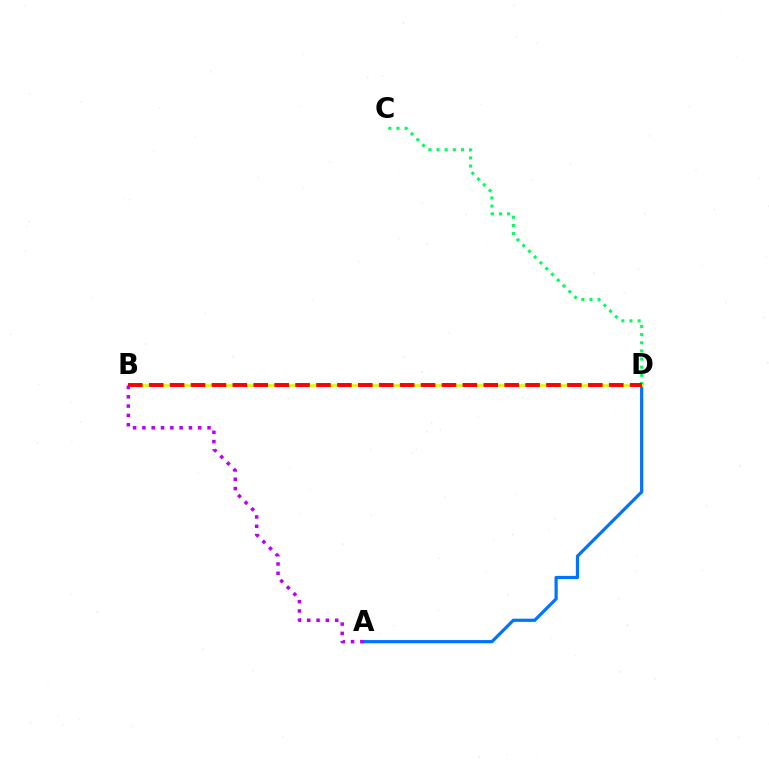{('A', 'D'): [{'color': '#0074ff', 'line_style': 'solid', 'thickness': 2.31}], ('C', 'D'): [{'color': '#00ff5c', 'line_style': 'dotted', 'thickness': 2.21}], ('B', 'D'): [{'color': '#d1ff00', 'line_style': 'solid', 'thickness': 1.9}, {'color': '#ff0000', 'line_style': 'dashed', 'thickness': 2.84}], ('A', 'B'): [{'color': '#b900ff', 'line_style': 'dotted', 'thickness': 2.53}]}